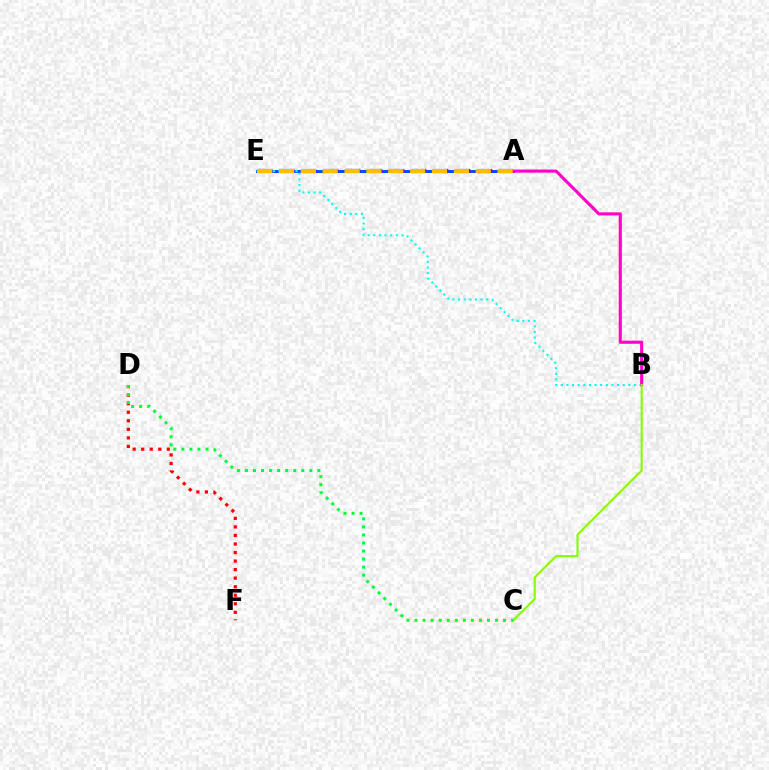{('A', 'E'): [{'color': '#004bff', 'line_style': 'solid', 'thickness': 2.13}, {'color': '#7200ff', 'line_style': 'dashed', 'thickness': 2.99}, {'color': '#ffbd00', 'line_style': 'dashed', 'thickness': 2.97}], ('B', 'E'): [{'color': '#00fff6', 'line_style': 'dotted', 'thickness': 1.53}], ('D', 'F'): [{'color': '#ff0000', 'line_style': 'dotted', 'thickness': 2.32}], ('A', 'B'): [{'color': '#ff00cf', 'line_style': 'solid', 'thickness': 2.24}], ('B', 'C'): [{'color': '#84ff00', 'line_style': 'solid', 'thickness': 1.53}], ('C', 'D'): [{'color': '#00ff39', 'line_style': 'dotted', 'thickness': 2.19}]}